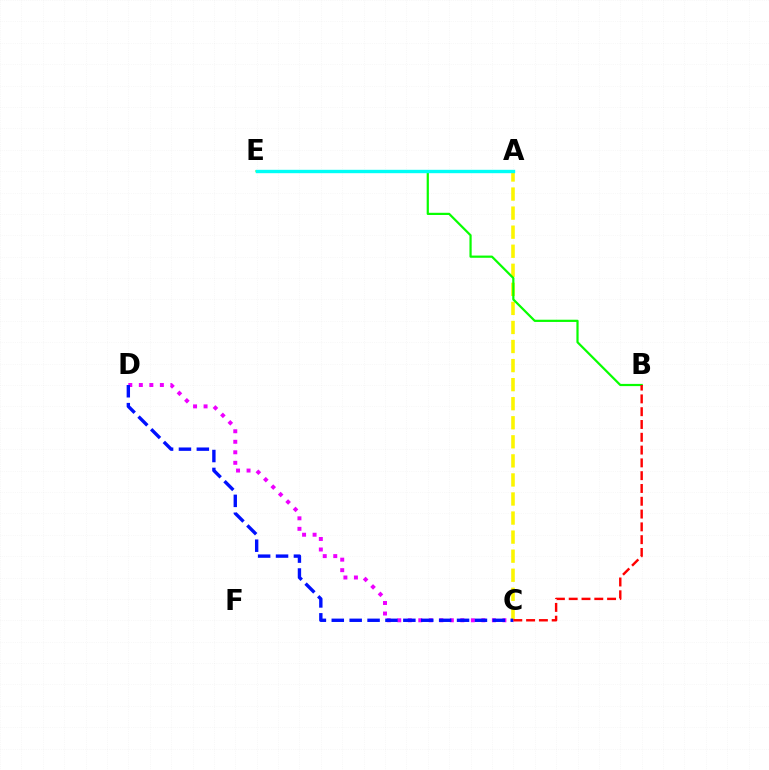{('C', 'D'): [{'color': '#ee00ff', 'line_style': 'dotted', 'thickness': 2.86}, {'color': '#0010ff', 'line_style': 'dashed', 'thickness': 2.43}], ('A', 'C'): [{'color': '#fcf500', 'line_style': 'dashed', 'thickness': 2.59}], ('B', 'E'): [{'color': '#08ff00', 'line_style': 'solid', 'thickness': 1.59}], ('B', 'C'): [{'color': '#ff0000', 'line_style': 'dashed', 'thickness': 1.74}], ('A', 'E'): [{'color': '#00fff6', 'line_style': 'solid', 'thickness': 2.43}]}